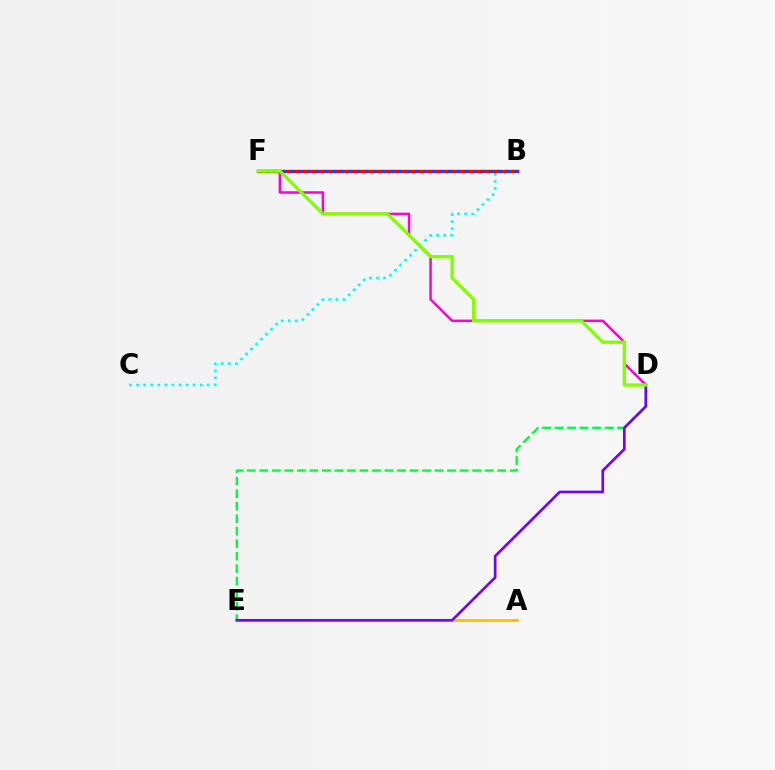{('B', 'C'): [{'color': '#00fff6', 'line_style': 'dotted', 'thickness': 1.92}], ('A', 'E'): [{'color': '#ffbd00', 'line_style': 'solid', 'thickness': 1.96}], ('D', 'F'): [{'color': '#ff00cf', 'line_style': 'solid', 'thickness': 1.8}, {'color': '#84ff00', 'line_style': 'solid', 'thickness': 2.38}], ('D', 'E'): [{'color': '#00ff39', 'line_style': 'dashed', 'thickness': 1.7}, {'color': '#7200ff', 'line_style': 'solid', 'thickness': 1.91}], ('B', 'F'): [{'color': '#ff0000', 'line_style': 'solid', 'thickness': 2.41}, {'color': '#004bff', 'line_style': 'dotted', 'thickness': 2.25}]}